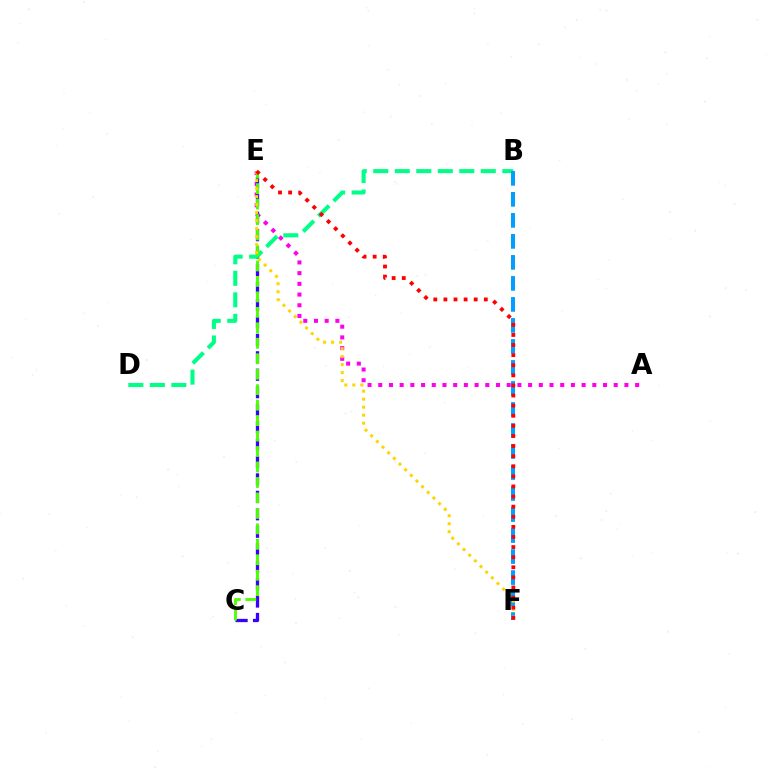{('A', 'E'): [{'color': '#ff00ed', 'line_style': 'dotted', 'thickness': 2.91}], ('C', 'E'): [{'color': '#3700ff', 'line_style': 'dashed', 'thickness': 2.37}, {'color': '#4fff00', 'line_style': 'dashed', 'thickness': 2.1}], ('B', 'D'): [{'color': '#00ff86', 'line_style': 'dashed', 'thickness': 2.92}], ('B', 'F'): [{'color': '#009eff', 'line_style': 'dashed', 'thickness': 2.85}], ('E', 'F'): [{'color': '#ffd500', 'line_style': 'dotted', 'thickness': 2.17}, {'color': '#ff0000', 'line_style': 'dotted', 'thickness': 2.74}]}